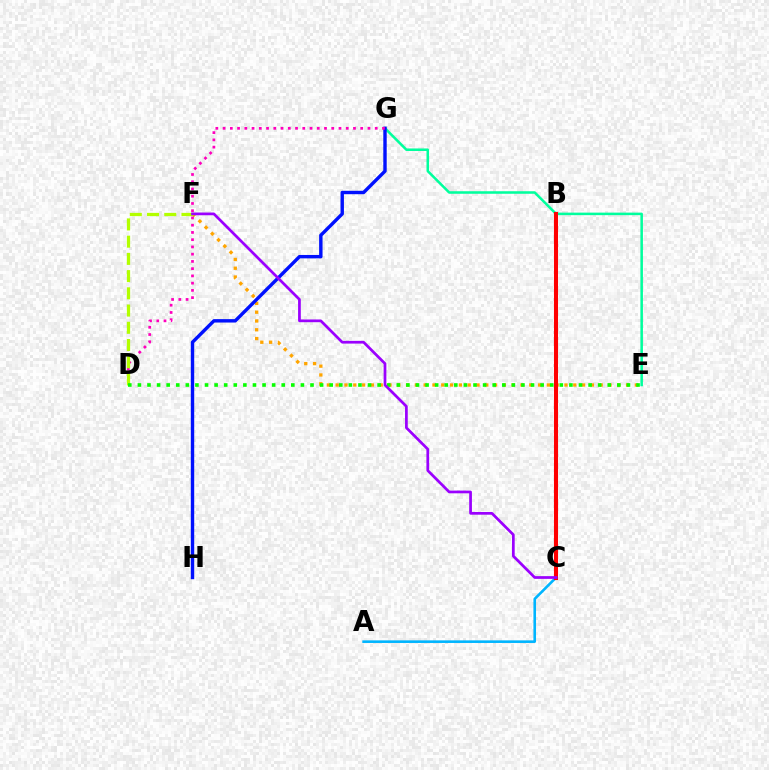{('E', 'F'): [{'color': '#ffa500', 'line_style': 'dotted', 'thickness': 2.39}], ('E', 'G'): [{'color': '#00ff9d', 'line_style': 'solid', 'thickness': 1.83}], ('G', 'H'): [{'color': '#0010ff', 'line_style': 'solid', 'thickness': 2.45}], ('D', 'G'): [{'color': '#ff00bd', 'line_style': 'dotted', 'thickness': 1.97}], ('A', 'C'): [{'color': '#00b5ff', 'line_style': 'solid', 'thickness': 1.87}], ('D', 'F'): [{'color': '#b3ff00', 'line_style': 'dashed', 'thickness': 2.34}], ('B', 'C'): [{'color': '#ff0000', 'line_style': 'solid', 'thickness': 2.91}], ('D', 'E'): [{'color': '#08ff00', 'line_style': 'dotted', 'thickness': 2.61}], ('C', 'F'): [{'color': '#9b00ff', 'line_style': 'solid', 'thickness': 1.96}]}